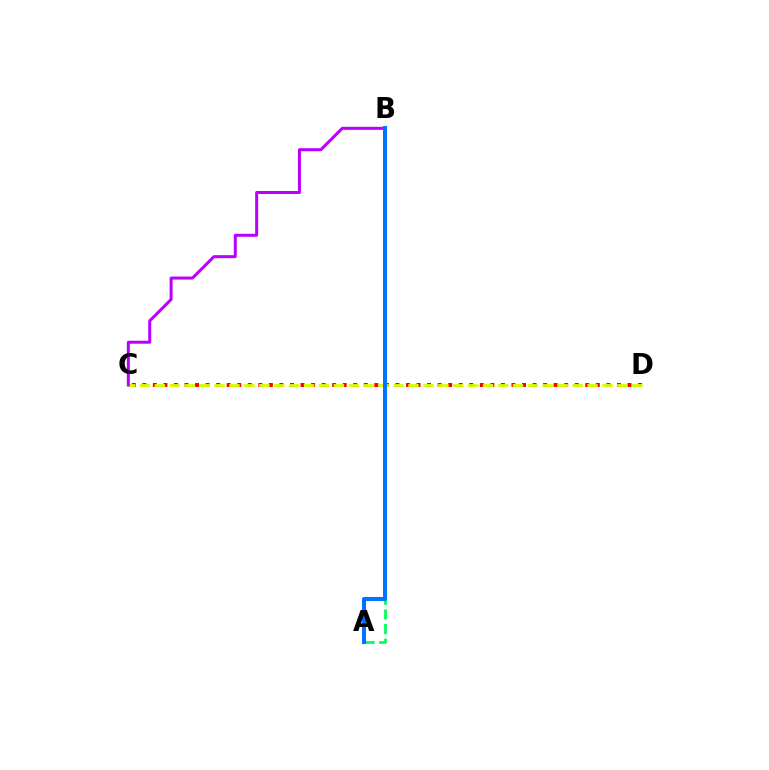{('C', 'D'): [{'color': '#ff0000', 'line_style': 'dotted', 'thickness': 2.87}, {'color': '#d1ff00', 'line_style': 'dashed', 'thickness': 2.03}], ('B', 'C'): [{'color': '#b900ff', 'line_style': 'solid', 'thickness': 2.16}], ('A', 'B'): [{'color': '#00ff5c', 'line_style': 'dashed', 'thickness': 1.99}, {'color': '#0074ff', 'line_style': 'solid', 'thickness': 2.89}]}